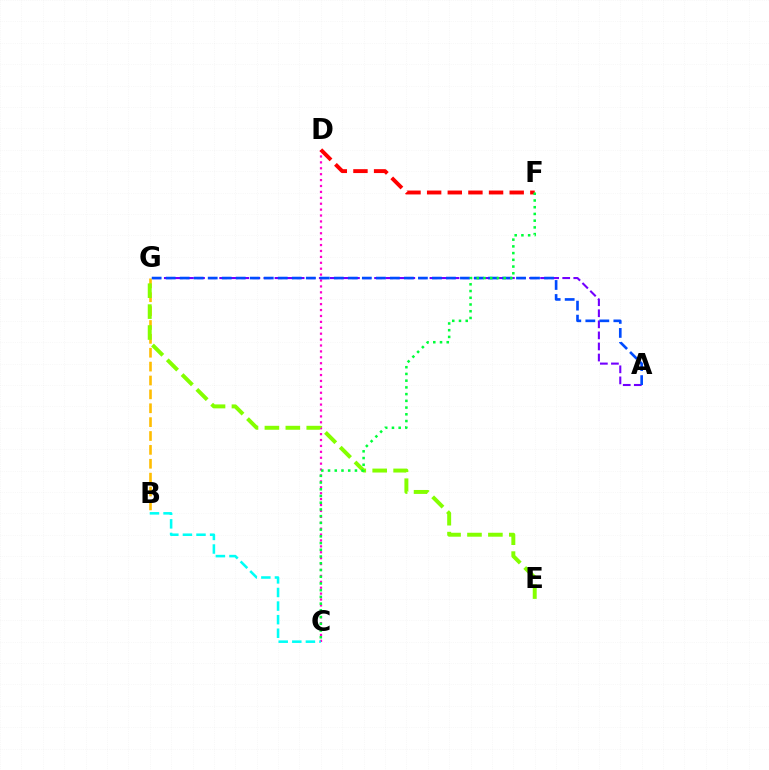{('C', 'D'): [{'color': '#ff00cf', 'line_style': 'dotted', 'thickness': 1.61}], ('A', 'G'): [{'color': '#7200ff', 'line_style': 'dashed', 'thickness': 1.5}, {'color': '#004bff', 'line_style': 'dashed', 'thickness': 1.9}], ('B', 'G'): [{'color': '#ffbd00', 'line_style': 'dashed', 'thickness': 1.89}], ('B', 'C'): [{'color': '#00fff6', 'line_style': 'dashed', 'thickness': 1.85}], ('D', 'F'): [{'color': '#ff0000', 'line_style': 'dashed', 'thickness': 2.8}], ('E', 'G'): [{'color': '#84ff00', 'line_style': 'dashed', 'thickness': 2.84}], ('C', 'F'): [{'color': '#00ff39', 'line_style': 'dotted', 'thickness': 1.83}]}